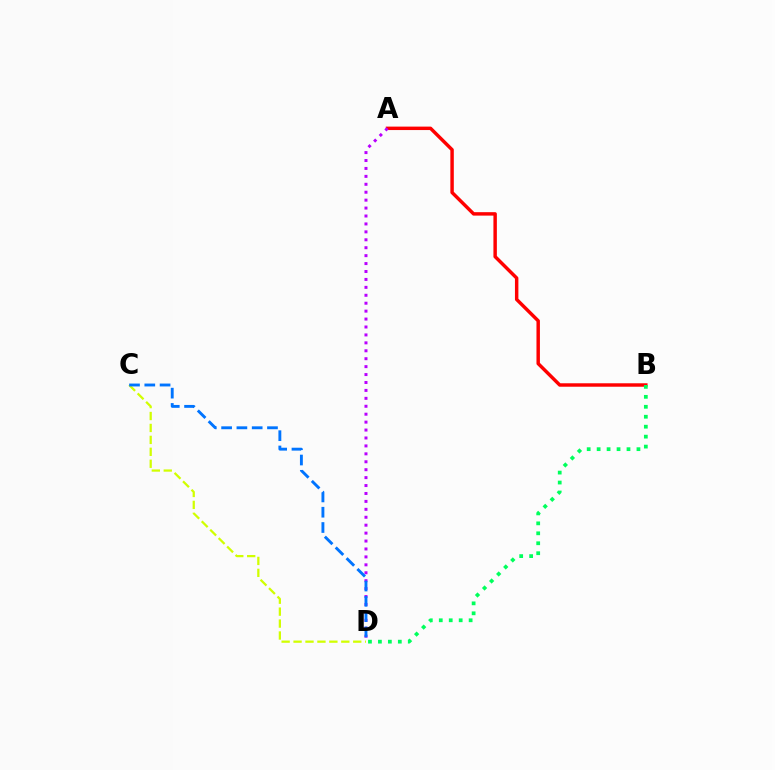{('C', 'D'): [{'color': '#d1ff00', 'line_style': 'dashed', 'thickness': 1.62}, {'color': '#0074ff', 'line_style': 'dashed', 'thickness': 2.08}], ('A', 'B'): [{'color': '#ff0000', 'line_style': 'solid', 'thickness': 2.48}], ('B', 'D'): [{'color': '#00ff5c', 'line_style': 'dotted', 'thickness': 2.7}], ('A', 'D'): [{'color': '#b900ff', 'line_style': 'dotted', 'thickness': 2.15}]}